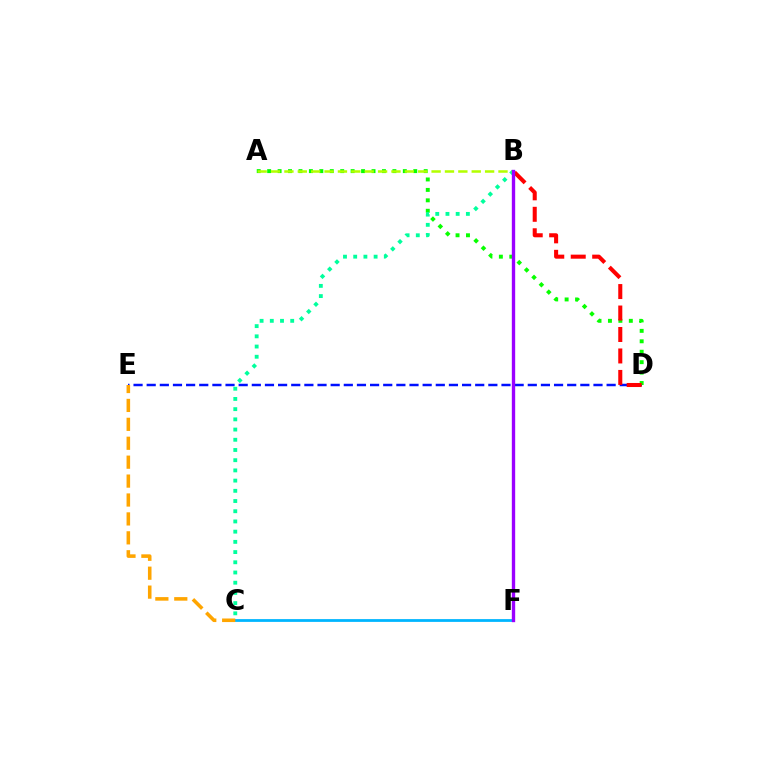{('B', 'F'): [{'color': '#ff00bd', 'line_style': 'dashed', 'thickness': 2.17}, {'color': '#9b00ff', 'line_style': 'solid', 'thickness': 2.41}], ('D', 'E'): [{'color': '#0010ff', 'line_style': 'dashed', 'thickness': 1.79}], ('A', 'D'): [{'color': '#08ff00', 'line_style': 'dotted', 'thickness': 2.84}], ('C', 'F'): [{'color': '#00b5ff', 'line_style': 'solid', 'thickness': 2.0}], ('C', 'E'): [{'color': '#ffa500', 'line_style': 'dashed', 'thickness': 2.57}], ('B', 'C'): [{'color': '#00ff9d', 'line_style': 'dotted', 'thickness': 2.77}], ('B', 'D'): [{'color': '#ff0000', 'line_style': 'dashed', 'thickness': 2.92}], ('A', 'B'): [{'color': '#b3ff00', 'line_style': 'dashed', 'thickness': 1.82}]}